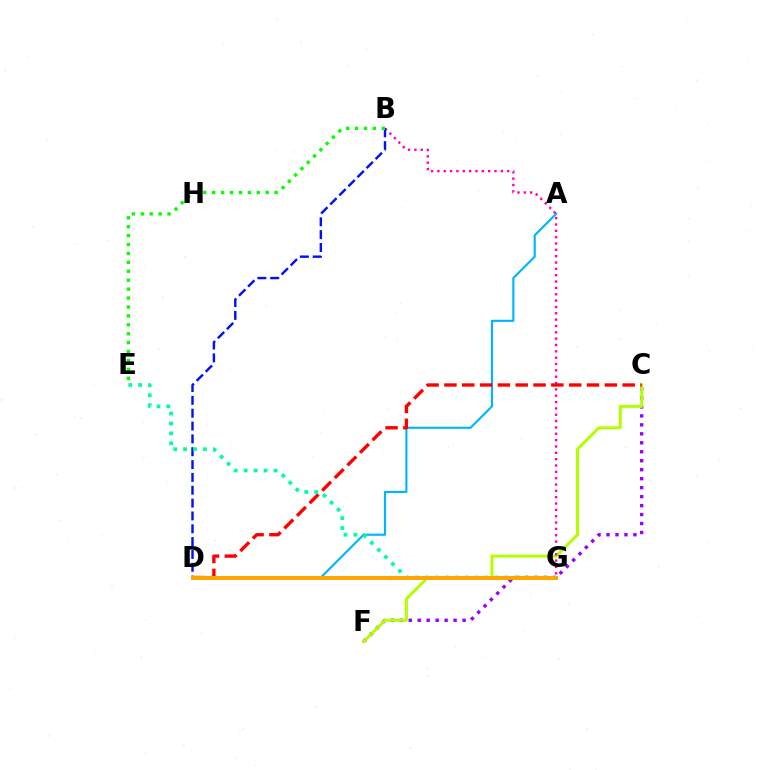{('C', 'F'): [{'color': '#9b00ff', 'line_style': 'dotted', 'thickness': 2.44}, {'color': '#b3ff00', 'line_style': 'solid', 'thickness': 2.17}], ('A', 'D'): [{'color': '#00b5ff', 'line_style': 'solid', 'thickness': 1.54}], ('B', 'G'): [{'color': '#ff00bd', 'line_style': 'dotted', 'thickness': 1.72}], ('C', 'D'): [{'color': '#ff0000', 'line_style': 'dashed', 'thickness': 2.42}], ('B', 'D'): [{'color': '#0010ff', 'line_style': 'dashed', 'thickness': 1.74}], ('E', 'G'): [{'color': '#00ff9d', 'line_style': 'dotted', 'thickness': 2.7}], ('B', 'E'): [{'color': '#08ff00', 'line_style': 'dotted', 'thickness': 2.42}], ('D', 'G'): [{'color': '#ffa500', 'line_style': 'solid', 'thickness': 2.85}]}